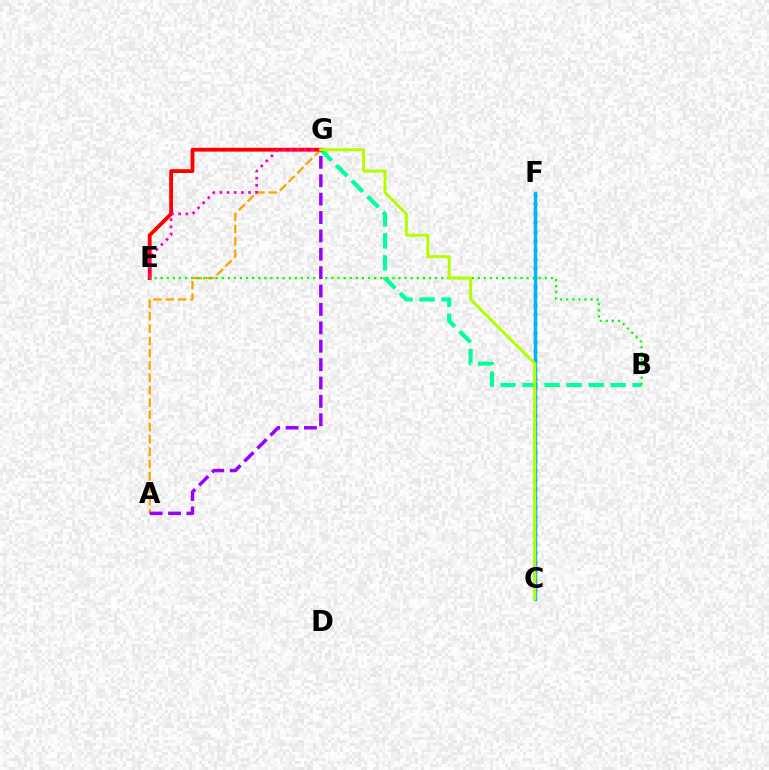{('B', 'G'): [{'color': '#00ff9d', 'line_style': 'dashed', 'thickness': 2.99}], ('A', 'G'): [{'color': '#ffa500', 'line_style': 'dashed', 'thickness': 1.67}, {'color': '#9b00ff', 'line_style': 'dashed', 'thickness': 2.5}], ('C', 'F'): [{'color': '#0010ff', 'line_style': 'dotted', 'thickness': 2.5}, {'color': '#00b5ff', 'line_style': 'solid', 'thickness': 2.45}], ('E', 'G'): [{'color': '#ff0000', 'line_style': 'solid', 'thickness': 2.74}, {'color': '#ff00bd', 'line_style': 'dotted', 'thickness': 1.94}], ('B', 'E'): [{'color': '#08ff00', 'line_style': 'dotted', 'thickness': 1.66}], ('C', 'G'): [{'color': '#b3ff00', 'line_style': 'solid', 'thickness': 2.15}]}